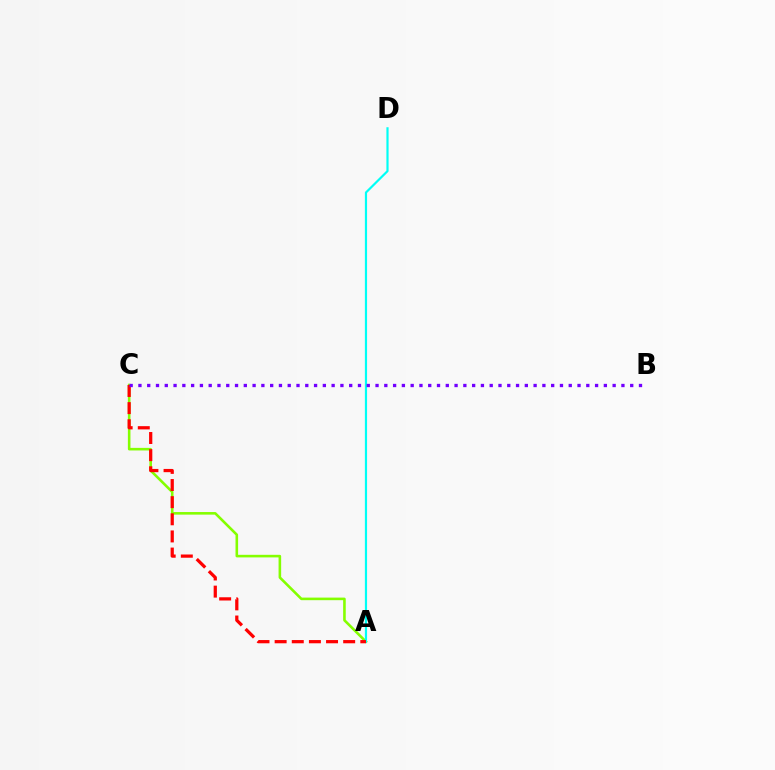{('A', 'C'): [{'color': '#84ff00', 'line_style': 'solid', 'thickness': 1.87}, {'color': '#ff0000', 'line_style': 'dashed', 'thickness': 2.33}], ('A', 'D'): [{'color': '#00fff6', 'line_style': 'solid', 'thickness': 1.57}], ('B', 'C'): [{'color': '#7200ff', 'line_style': 'dotted', 'thickness': 2.39}]}